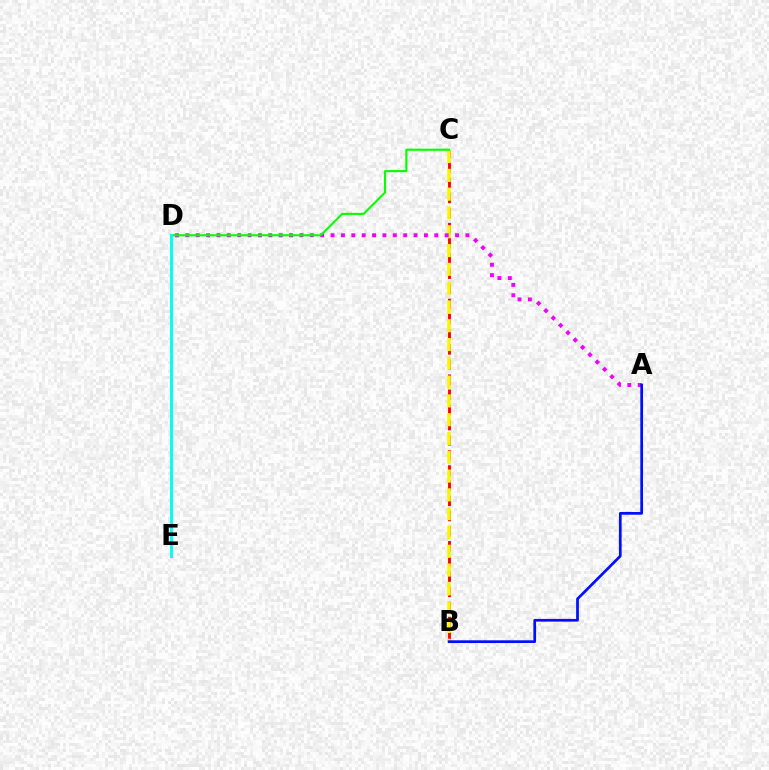{('B', 'C'): [{'color': '#ff0000', 'line_style': 'dashed', 'thickness': 2.06}, {'color': '#fcf500', 'line_style': 'dashed', 'thickness': 2.55}], ('A', 'D'): [{'color': '#ee00ff', 'line_style': 'dotted', 'thickness': 2.82}], ('A', 'B'): [{'color': '#0010ff', 'line_style': 'solid', 'thickness': 1.96}], ('C', 'D'): [{'color': '#08ff00', 'line_style': 'solid', 'thickness': 1.53}], ('D', 'E'): [{'color': '#00fff6', 'line_style': 'solid', 'thickness': 2.09}]}